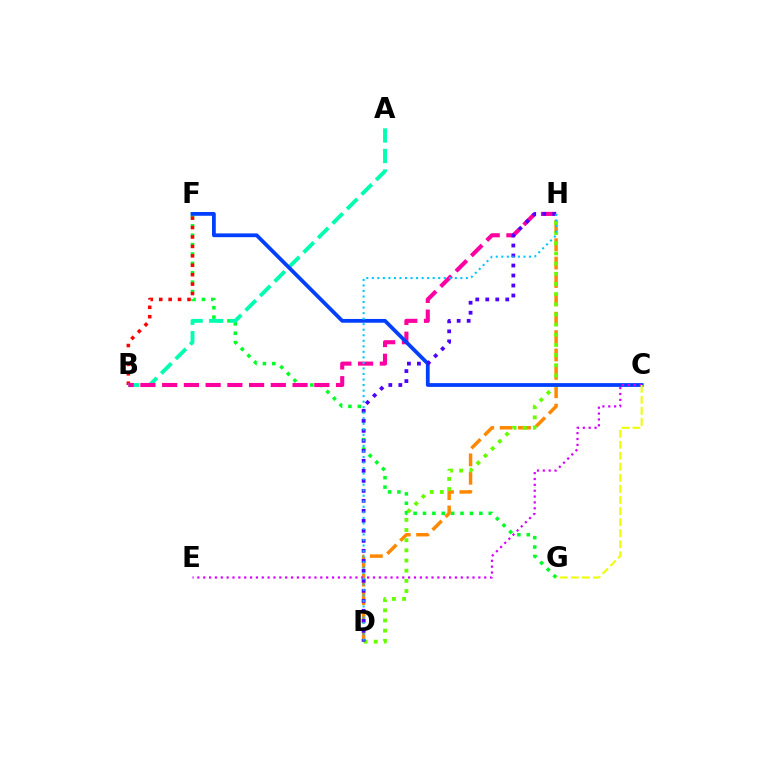{('F', 'G'): [{'color': '#00ff27', 'line_style': 'dotted', 'thickness': 2.55}], ('B', 'F'): [{'color': '#ff0000', 'line_style': 'dotted', 'thickness': 2.56}], ('A', 'B'): [{'color': '#00ffaf', 'line_style': 'dashed', 'thickness': 2.79}], ('B', 'H'): [{'color': '#ff00a0', 'line_style': 'dashed', 'thickness': 2.95}], ('D', 'H'): [{'color': '#ff8800', 'line_style': 'dashed', 'thickness': 2.5}, {'color': '#66ff00', 'line_style': 'dotted', 'thickness': 2.76}, {'color': '#4f00ff', 'line_style': 'dotted', 'thickness': 2.72}, {'color': '#00c7ff', 'line_style': 'dotted', 'thickness': 1.5}], ('C', 'F'): [{'color': '#003fff', 'line_style': 'solid', 'thickness': 2.71}], ('C', 'E'): [{'color': '#d600ff', 'line_style': 'dotted', 'thickness': 1.59}], ('C', 'G'): [{'color': '#eeff00', 'line_style': 'dashed', 'thickness': 1.5}]}